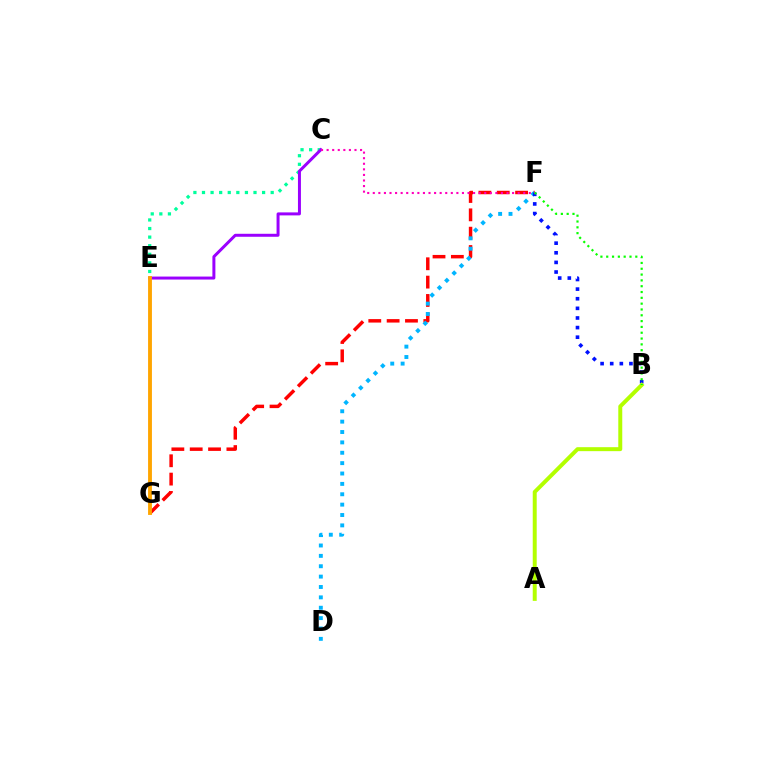{('F', 'G'): [{'color': '#ff0000', 'line_style': 'dashed', 'thickness': 2.49}], ('D', 'F'): [{'color': '#00b5ff', 'line_style': 'dotted', 'thickness': 2.82}], ('C', 'E'): [{'color': '#00ff9d', 'line_style': 'dotted', 'thickness': 2.33}, {'color': '#9b00ff', 'line_style': 'solid', 'thickness': 2.15}], ('B', 'F'): [{'color': '#0010ff', 'line_style': 'dotted', 'thickness': 2.61}, {'color': '#08ff00', 'line_style': 'dotted', 'thickness': 1.58}], ('E', 'G'): [{'color': '#ffa500', 'line_style': 'solid', 'thickness': 2.78}], ('C', 'F'): [{'color': '#ff00bd', 'line_style': 'dotted', 'thickness': 1.51}], ('A', 'B'): [{'color': '#b3ff00', 'line_style': 'solid', 'thickness': 2.86}]}